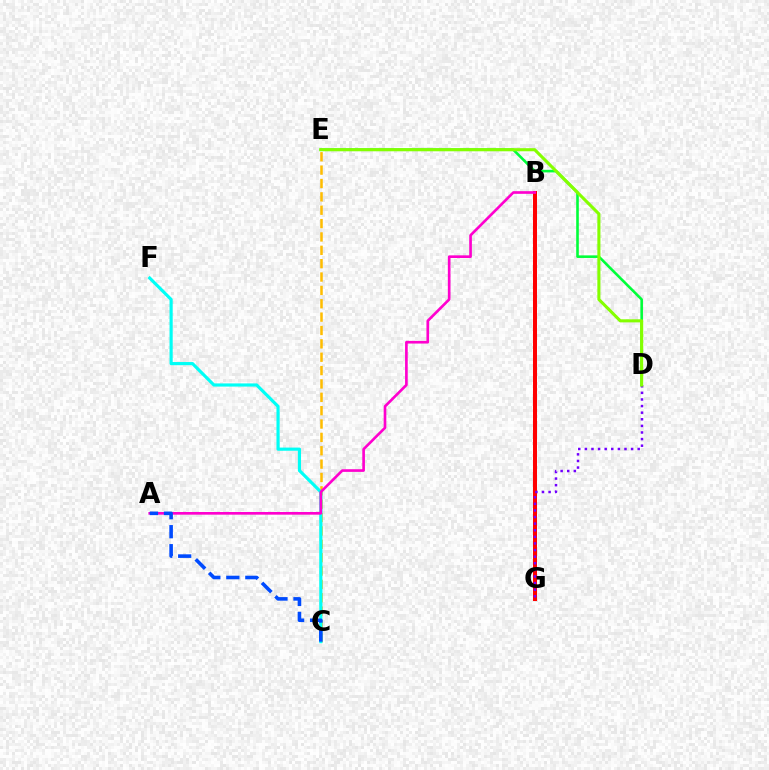{('B', 'G'): [{'color': '#ff0000', 'line_style': 'solid', 'thickness': 2.89}], ('D', 'E'): [{'color': '#00ff39', 'line_style': 'solid', 'thickness': 1.87}, {'color': '#84ff00', 'line_style': 'solid', 'thickness': 2.22}], ('C', 'E'): [{'color': '#ffbd00', 'line_style': 'dashed', 'thickness': 1.82}], ('C', 'F'): [{'color': '#00fff6', 'line_style': 'solid', 'thickness': 2.28}], ('A', 'B'): [{'color': '#ff00cf', 'line_style': 'solid', 'thickness': 1.91}], ('D', 'G'): [{'color': '#7200ff', 'line_style': 'dotted', 'thickness': 1.79}], ('A', 'C'): [{'color': '#004bff', 'line_style': 'dashed', 'thickness': 2.58}]}